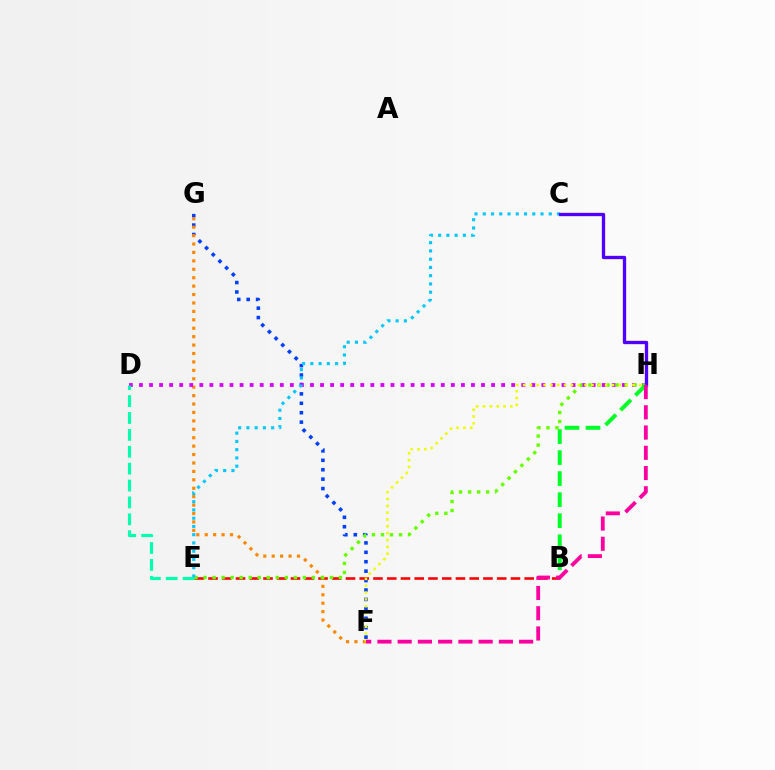{('F', 'G'): [{'color': '#003fff', 'line_style': 'dotted', 'thickness': 2.56}, {'color': '#ff8800', 'line_style': 'dotted', 'thickness': 2.29}], ('B', 'E'): [{'color': '#ff0000', 'line_style': 'dashed', 'thickness': 1.87}], ('D', 'H'): [{'color': '#d600ff', 'line_style': 'dotted', 'thickness': 2.73}], ('D', 'E'): [{'color': '#00ffaf', 'line_style': 'dashed', 'thickness': 2.3}], ('E', 'H'): [{'color': '#66ff00', 'line_style': 'dotted', 'thickness': 2.45}], ('C', 'E'): [{'color': '#00c7ff', 'line_style': 'dotted', 'thickness': 2.24}], ('F', 'H'): [{'color': '#eeff00', 'line_style': 'dotted', 'thickness': 1.86}, {'color': '#ff00a0', 'line_style': 'dashed', 'thickness': 2.75}], ('C', 'H'): [{'color': '#4f00ff', 'line_style': 'solid', 'thickness': 2.39}], ('B', 'H'): [{'color': '#00ff27', 'line_style': 'dashed', 'thickness': 2.86}]}